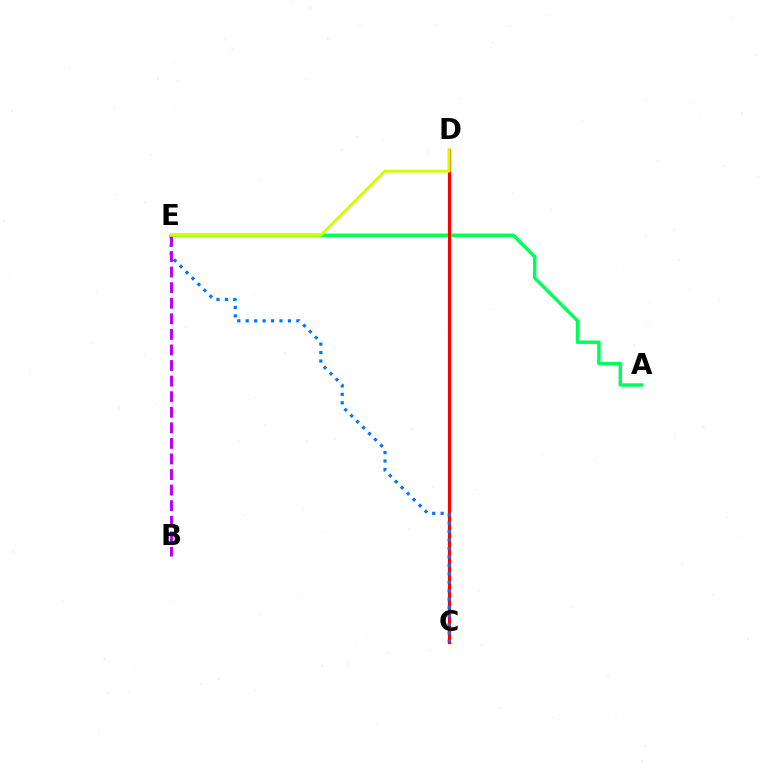{('A', 'E'): [{'color': '#00ff5c', 'line_style': 'solid', 'thickness': 2.49}], ('C', 'D'): [{'color': '#ff0000', 'line_style': 'solid', 'thickness': 2.28}], ('C', 'E'): [{'color': '#0074ff', 'line_style': 'dotted', 'thickness': 2.29}], ('B', 'E'): [{'color': '#b900ff', 'line_style': 'dashed', 'thickness': 2.12}], ('D', 'E'): [{'color': '#d1ff00', 'line_style': 'solid', 'thickness': 2.09}]}